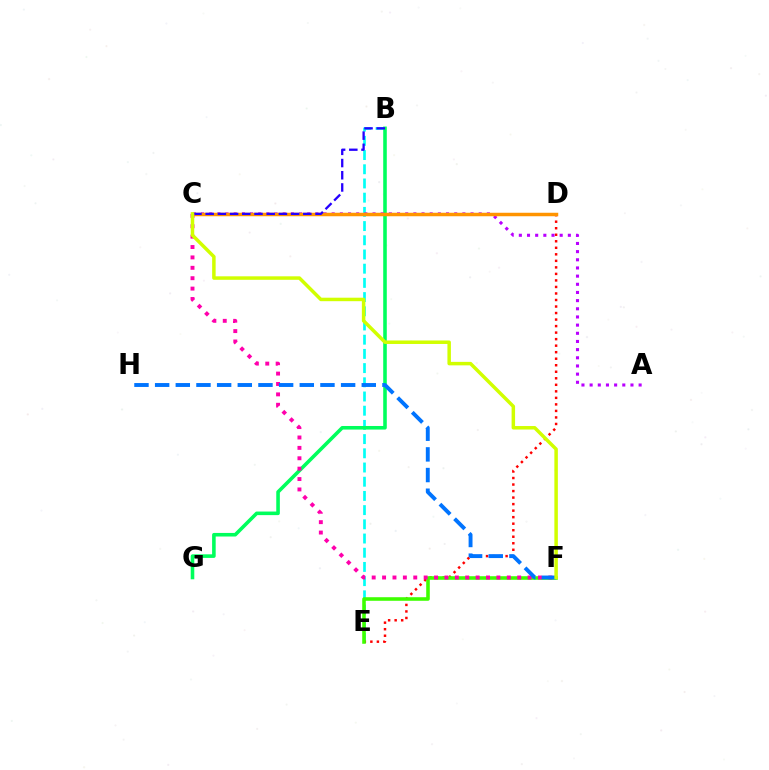{('B', 'E'): [{'color': '#00fff6', 'line_style': 'dashed', 'thickness': 1.93}], ('D', 'E'): [{'color': '#ff0000', 'line_style': 'dotted', 'thickness': 1.77}], ('B', 'G'): [{'color': '#00ff5c', 'line_style': 'solid', 'thickness': 2.58}], ('A', 'C'): [{'color': '#b900ff', 'line_style': 'dotted', 'thickness': 2.22}], ('C', 'D'): [{'color': '#ff9400', 'line_style': 'solid', 'thickness': 2.51}], ('E', 'F'): [{'color': '#3dff00', 'line_style': 'solid', 'thickness': 2.57}], ('B', 'C'): [{'color': '#2500ff', 'line_style': 'dashed', 'thickness': 1.66}], ('C', 'F'): [{'color': '#ff00ac', 'line_style': 'dotted', 'thickness': 2.82}, {'color': '#d1ff00', 'line_style': 'solid', 'thickness': 2.51}], ('F', 'H'): [{'color': '#0074ff', 'line_style': 'dashed', 'thickness': 2.81}]}